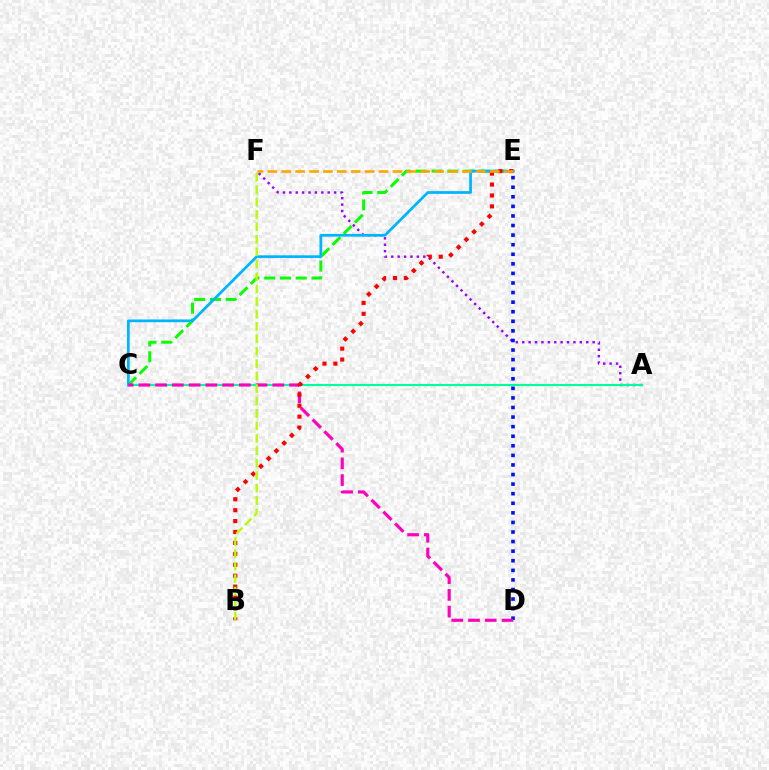{('C', 'E'): [{'color': '#08ff00', 'line_style': 'dashed', 'thickness': 2.14}, {'color': '#00b5ff', 'line_style': 'solid', 'thickness': 1.98}], ('A', 'F'): [{'color': '#9b00ff', 'line_style': 'dotted', 'thickness': 1.74}], ('A', 'C'): [{'color': '#00ff9d', 'line_style': 'solid', 'thickness': 1.52}], ('D', 'E'): [{'color': '#0010ff', 'line_style': 'dotted', 'thickness': 2.6}], ('C', 'D'): [{'color': '#ff00bd', 'line_style': 'dashed', 'thickness': 2.27}], ('B', 'E'): [{'color': '#ff0000', 'line_style': 'dotted', 'thickness': 2.97}], ('B', 'F'): [{'color': '#b3ff00', 'line_style': 'dashed', 'thickness': 1.69}], ('E', 'F'): [{'color': '#ffa500', 'line_style': 'dashed', 'thickness': 1.89}]}